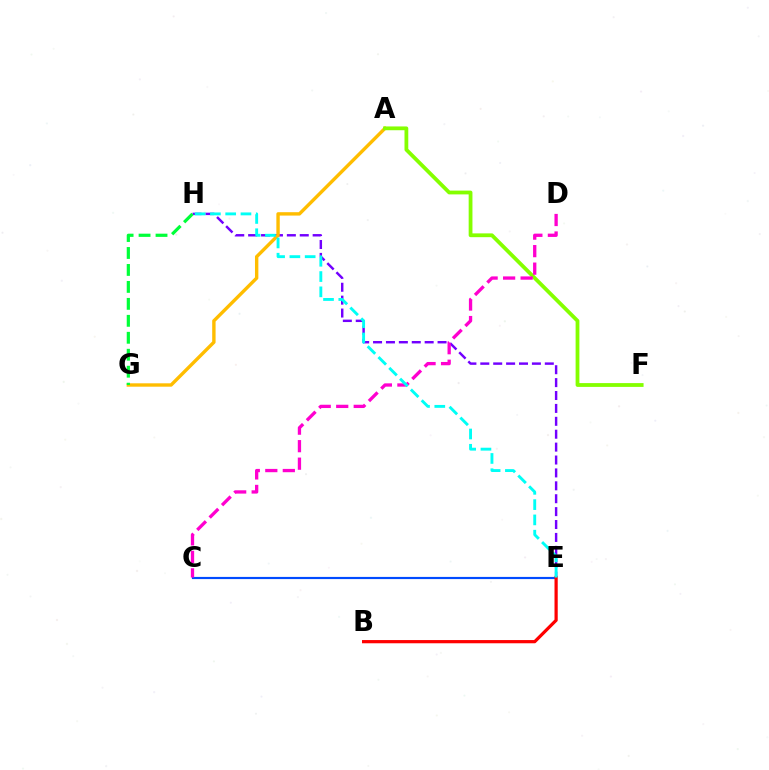{('E', 'H'): [{'color': '#7200ff', 'line_style': 'dashed', 'thickness': 1.75}, {'color': '#00fff6', 'line_style': 'dashed', 'thickness': 2.08}], ('A', 'G'): [{'color': '#ffbd00', 'line_style': 'solid', 'thickness': 2.44}], ('G', 'H'): [{'color': '#00ff39', 'line_style': 'dashed', 'thickness': 2.3}], ('A', 'F'): [{'color': '#84ff00', 'line_style': 'solid', 'thickness': 2.73}], ('C', 'E'): [{'color': '#004bff', 'line_style': 'solid', 'thickness': 1.56}], ('C', 'D'): [{'color': '#ff00cf', 'line_style': 'dashed', 'thickness': 2.38}], ('B', 'E'): [{'color': '#ff0000', 'line_style': 'solid', 'thickness': 2.31}]}